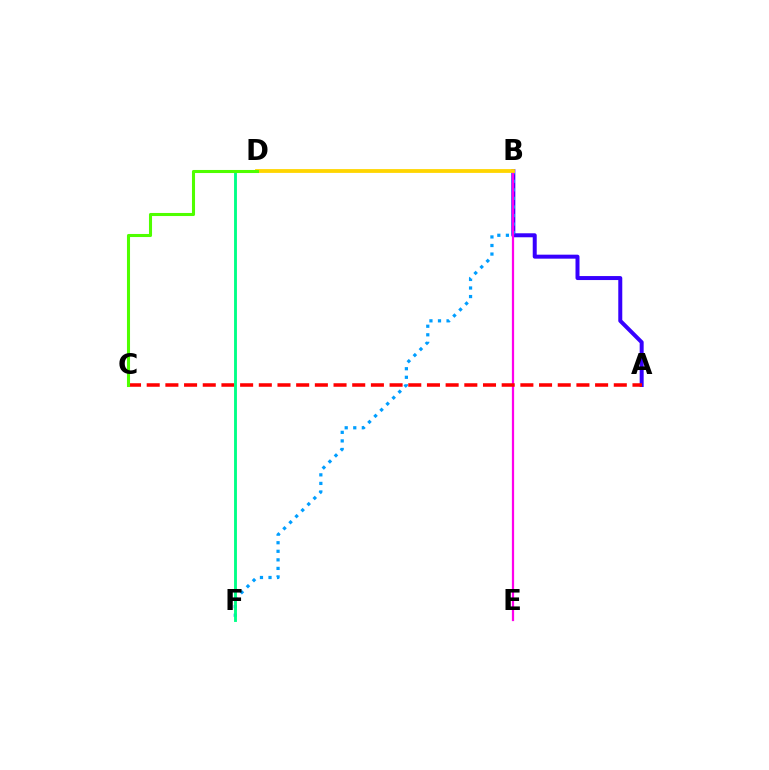{('A', 'B'): [{'color': '#3700ff', 'line_style': 'solid', 'thickness': 2.87}], ('B', 'F'): [{'color': '#009eff', 'line_style': 'dotted', 'thickness': 2.33}], ('B', 'E'): [{'color': '#ff00ed', 'line_style': 'solid', 'thickness': 1.61}], ('A', 'C'): [{'color': '#ff0000', 'line_style': 'dashed', 'thickness': 2.54}], ('D', 'F'): [{'color': '#00ff86', 'line_style': 'solid', 'thickness': 2.07}], ('B', 'D'): [{'color': '#ffd500', 'line_style': 'solid', 'thickness': 2.74}], ('C', 'D'): [{'color': '#4fff00', 'line_style': 'solid', 'thickness': 2.21}]}